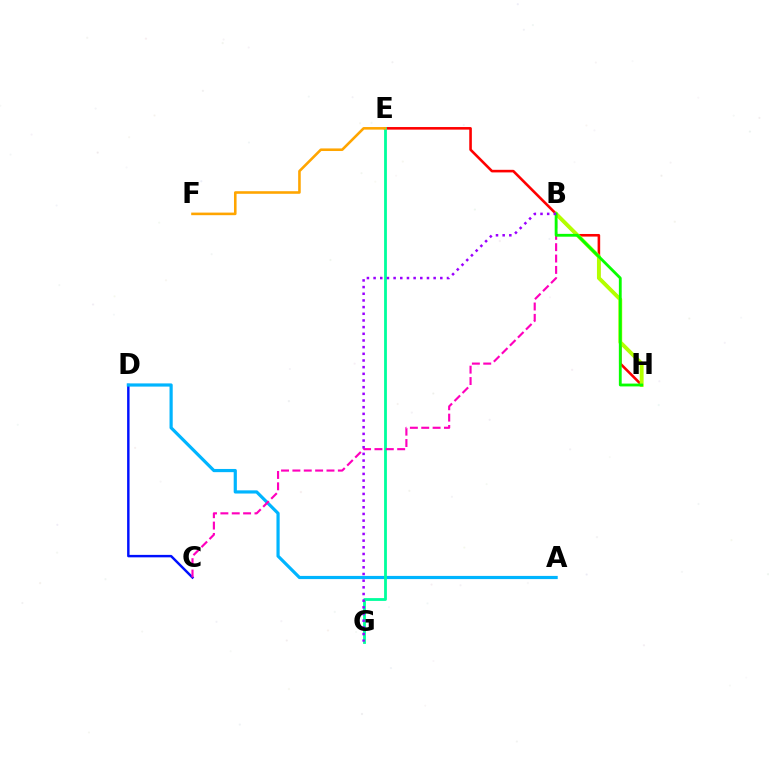{('C', 'D'): [{'color': '#0010ff', 'line_style': 'solid', 'thickness': 1.76}], ('A', 'D'): [{'color': '#00b5ff', 'line_style': 'solid', 'thickness': 2.3}], ('E', 'H'): [{'color': '#ff0000', 'line_style': 'solid', 'thickness': 1.87}], ('E', 'G'): [{'color': '#00ff9d', 'line_style': 'solid', 'thickness': 2.02}], ('B', 'H'): [{'color': '#b3ff00', 'line_style': 'solid', 'thickness': 2.78}, {'color': '#08ff00', 'line_style': 'solid', 'thickness': 2.04}], ('E', 'F'): [{'color': '#ffa500', 'line_style': 'solid', 'thickness': 1.86}], ('B', 'C'): [{'color': '#ff00bd', 'line_style': 'dashed', 'thickness': 1.54}], ('B', 'G'): [{'color': '#9b00ff', 'line_style': 'dotted', 'thickness': 1.81}]}